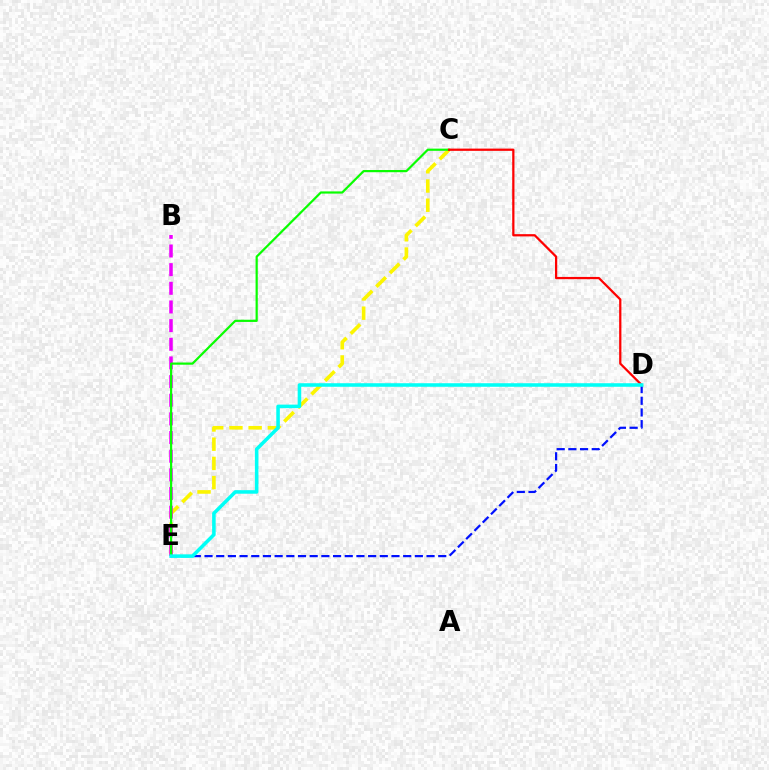{('D', 'E'): [{'color': '#0010ff', 'line_style': 'dashed', 'thickness': 1.59}, {'color': '#00fff6', 'line_style': 'solid', 'thickness': 2.55}], ('C', 'E'): [{'color': '#fcf500', 'line_style': 'dashed', 'thickness': 2.61}, {'color': '#08ff00', 'line_style': 'solid', 'thickness': 1.58}], ('B', 'E'): [{'color': '#ee00ff', 'line_style': 'dashed', 'thickness': 2.53}], ('C', 'D'): [{'color': '#ff0000', 'line_style': 'solid', 'thickness': 1.62}]}